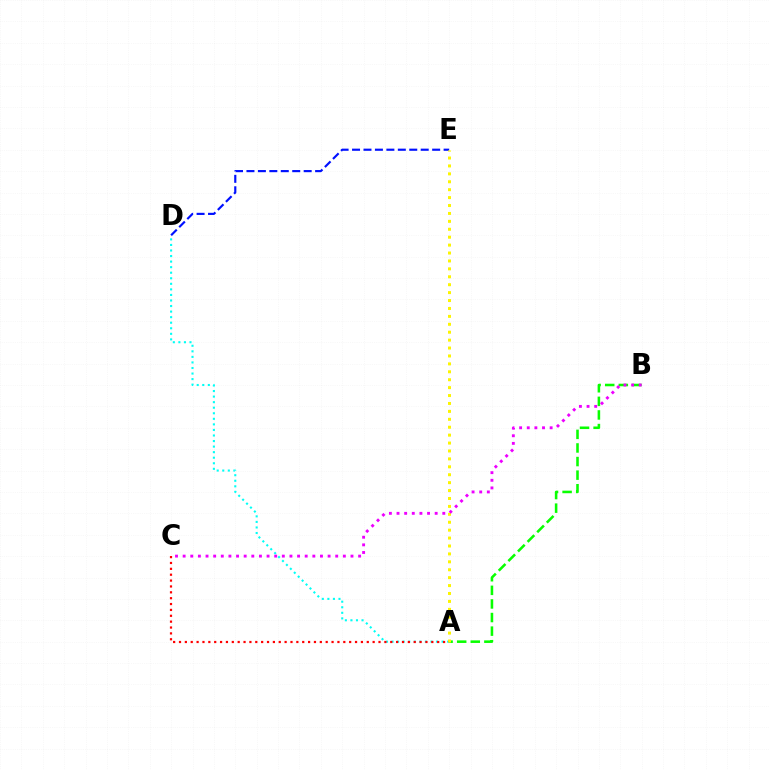{('A', 'B'): [{'color': '#08ff00', 'line_style': 'dashed', 'thickness': 1.85}], ('D', 'E'): [{'color': '#0010ff', 'line_style': 'dashed', 'thickness': 1.55}], ('A', 'D'): [{'color': '#00fff6', 'line_style': 'dotted', 'thickness': 1.51}], ('A', 'E'): [{'color': '#fcf500', 'line_style': 'dotted', 'thickness': 2.15}], ('A', 'C'): [{'color': '#ff0000', 'line_style': 'dotted', 'thickness': 1.59}], ('B', 'C'): [{'color': '#ee00ff', 'line_style': 'dotted', 'thickness': 2.07}]}